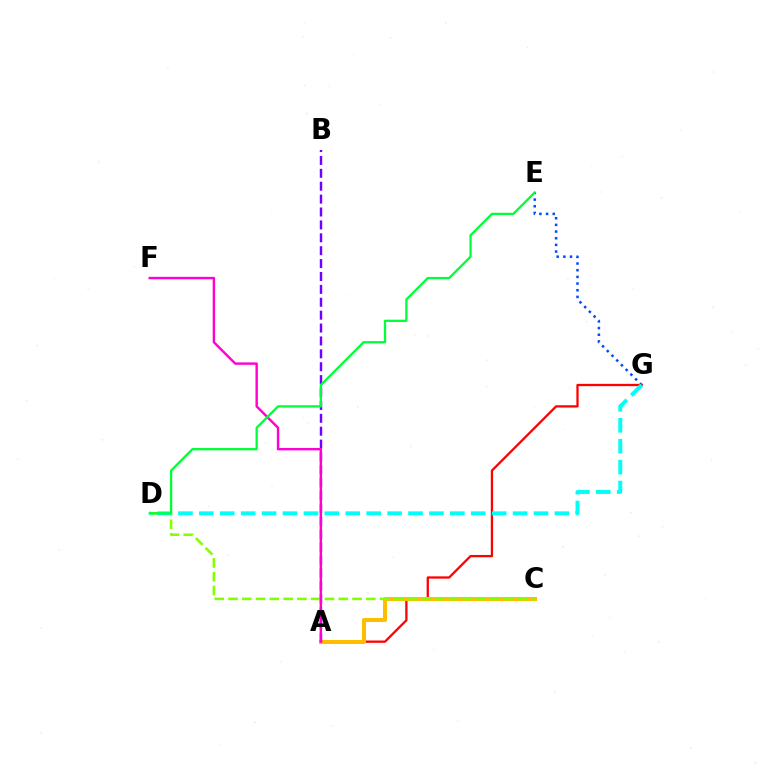{('E', 'G'): [{'color': '#004bff', 'line_style': 'dotted', 'thickness': 1.81}], ('A', 'G'): [{'color': '#ff0000', 'line_style': 'solid', 'thickness': 1.64}], ('A', 'C'): [{'color': '#ffbd00', 'line_style': 'solid', 'thickness': 2.91}], ('A', 'B'): [{'color': '#7200ff', 'line_style': 'dashed', 'thickness': 1.75}], ('C', 'D'): [{'color': '#84ff00', 'line_style': 'dashed', 'thickness': 1.87}], ('A', 'F'): [{'color': '#ff00cf', 'line_style': 'solid', 'thickness': 1.74}], ('D', 'G'): [{'color': '#00fff6', 'line_style': 'dashed', 'thickness': 2.84}], ('D', 'E'): [{'color': '#00ff39', 'line_style': 'solid', 'thickness': 1.65}]}